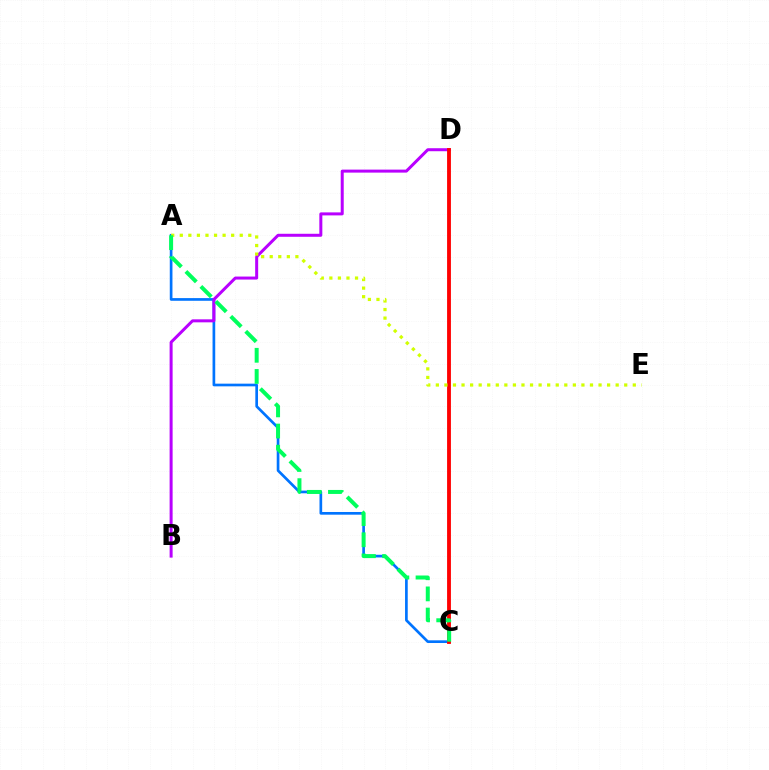{('A', 'C'): [{'color': '#0074ff', 'line_style': 'solid', 'thickness': 1.93}, {'color': '#00ff5c', 'line_style': 'dashed', 'thickness': 2.87}], ('B', 'D'): [{'color': '#b900ff', 'line_style': 'solid', 'thickness': 2.16}], ('C', 'D'): [{'color': '#ff0000', 'line_style': 'solid', 'thickness': 2.76}], ('A', 'E'): [{'color': '#d1ff00', 'line_style': 'dotted', 'thickness': 2.33}]}